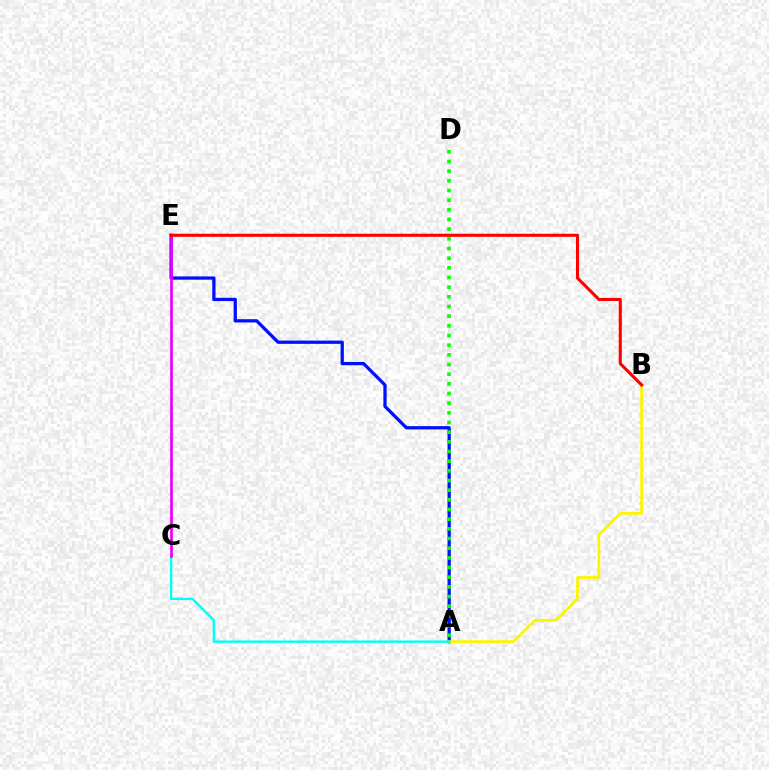{('A', 'E'): [{'color': '#0010ff', 'line_style': 'solid', 'thickness': 2.36}], ('A', 'B'): [{'color': '#fcf500', 'line_style': 'solid', 'thickness': 1.98}], ('A', 'C'): [{'color': '#00fff6', 'line_style': 'solid', 'thickness': 1.73}], ('C', 'E'): [{'color': '#ee00ff', 'line_style': 'solid', 'thickness': 1.96}], ('A', 'D'): [{'color': '#08ff00', 'line_style': 'dotted', 'thickness': 2.63}], ('B', 'E'): [{'color': '#ff0000', 'line_style': 'solid', 'thickness': 2.21}]}